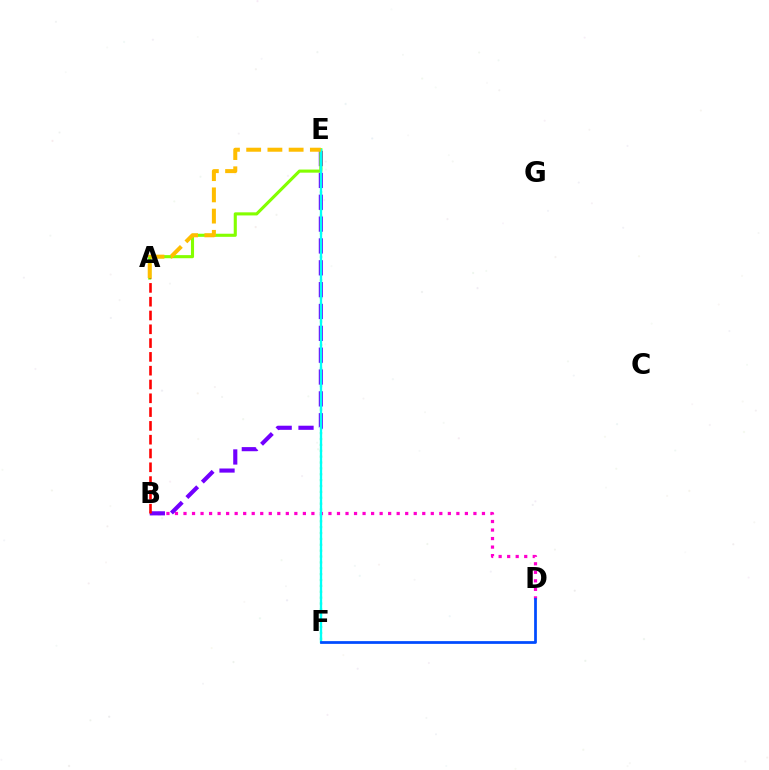{('E', 'F'): [{'color': '#00ff39', 'line_style': 'dotted', 'thickness': 1.6}, {'color': '#00fff6', 'line_style': 'solid', 'thickness': 1.67}], ('B', 'D'): [{'color': '#ff00cf', 'line_style': 'dotted', 'thickness': 2.32}], ('B', 'E'): [{'color': '#7200ff', 'line_style': 'dashed', 'thickness': 2.97}], ('A', 'E'): [{'color': '#84ff00', 'line_style': 'solid', 'thickness': 2.23}, {'color': '#ffbd00', 'line_style': 'dashed', 'thickness': 2.88}], ('A', 'B'): [{'color': '#ff0000', 'line_style': 'dashed', 'thickness': 1.87}], ('D', 'F'): [{'color': '#004bff', 'line_style': 'solid', 'thickness': 1.98}]}